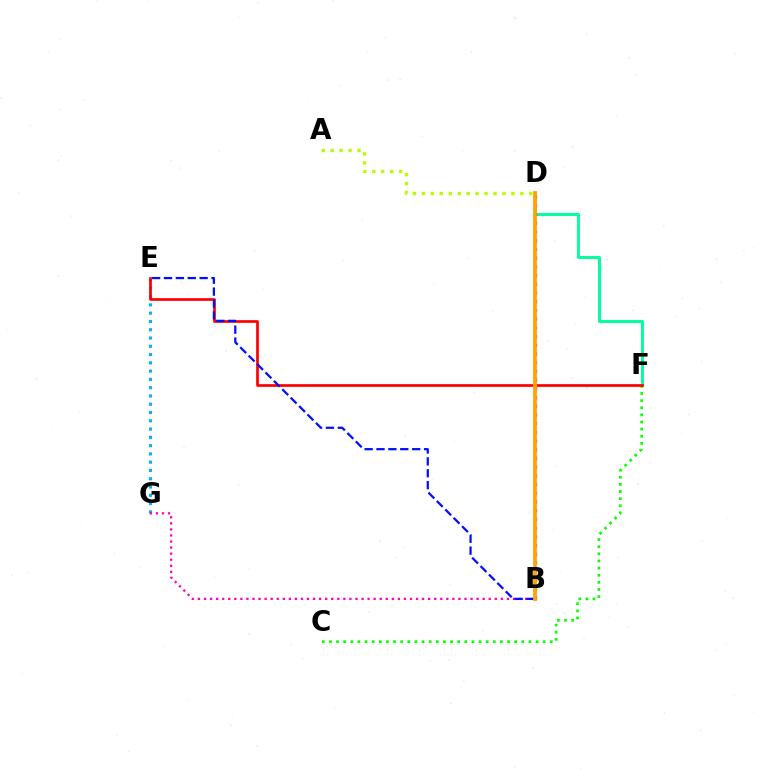{('C', 'F'): [{'color': '#08ff00', 'line_style': 'dotted', 'thickness': 1.94}], ('D', 'F'): [{'color': '#00ff9d', 'line_style': 'solid', 'thickness': 2.11}], ('A', 'D'): [{'color': '#b3ff00', 'line_style': 'dotted', 'thickness': 2.43}], ('E', 'G'): [{'color': '#00b5ff', 'line_style': 'dotted', 'thickness': 2.25}], ('B', 'D'): [{'color': '#9b00ff', 'line_style': 'dotted', 'thickness': 2.37}, {'color': '#ffa500', 'line_style': 'solid', 'thickness': 2.72}], ('E', 'F'): [{'color': '#ff0000', 'line_style': 'solid', 'thickness': 1.95}], ('B', 'G'): [{'color': '#ff00bd', 'line_style': 'dotted', 'thickness': 1.65}], ('B', 'E'): [{'color': '#0010ff', 'line_style': 'dashed', 'thickness': 1.62}]}